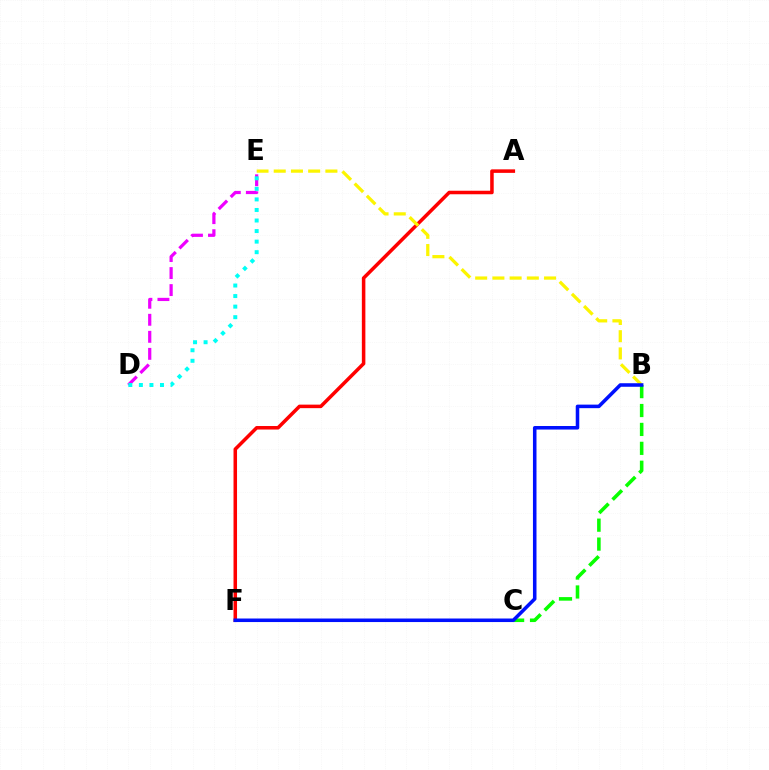{('B', 'C'): [{'color': '#08ff00', 'line_style': 'dashed', 'thickness': 2.57}], ('D', 'E'): [{'color': '#ee00ff', 'line_style': 'dashed', 'thickness': 2.31}, {'color': '#00fff6', 'line_style': 'dotted', 'thickness': 2.87}], ('A', 'F'): [{'color': '#ff0000', 'line_style': 'solid', 'thickness': 2.54}], ('B', 'E'): [{'color': '#fcf500', 'line_style': 'dashed', 'thickness': 2.34}], ('B', 'F'): [{'color': '#0010ff', 'line_style': 'solid', 'thickness': 2.55}]}